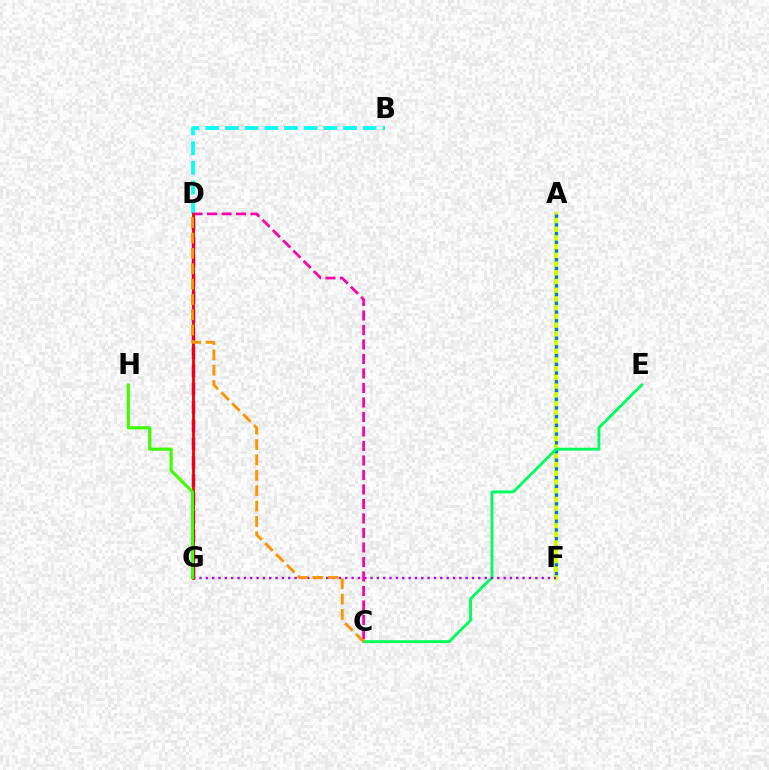{('A', 'F'): [{'color': '#d1ff00', 'line_style': 'solid', 'thickness': 2.96}, {'color': '#0074ff', 'line_style': 'dotted', 'thickness': 2.37}], ('D', 'G'): [{'color': '#2500ff', 'line_style': 'dashed', 'thickness': 2.49}, {'color': '#ff0000', 'line_style': 'solid', 'thickness': 2.05}], ('B', 'D'): [{'color': '#00fff6', 'line_style': 'dashed', 'thickness': 2.67}], ('C', 'E'): [{'color': '#00ff5c', 'line_style': 'solid', 'thickness': 2.07}], ('F', 'G'): [{'color': '#b900ff', 'line_style': 'dotted', 'thickness': 1.72}], ('C', 'D'): [{'color': '#ff00ac', 'line_style': 'dashed', 'thickness': 1.97}, {'color': '#ff9400', 'line_style': 'dashed', 'thickness': 2.09}], ('G', 'H'): [{'color': '#3dff00', 'line_style': 'solid', 'thickness': 2.26}]}